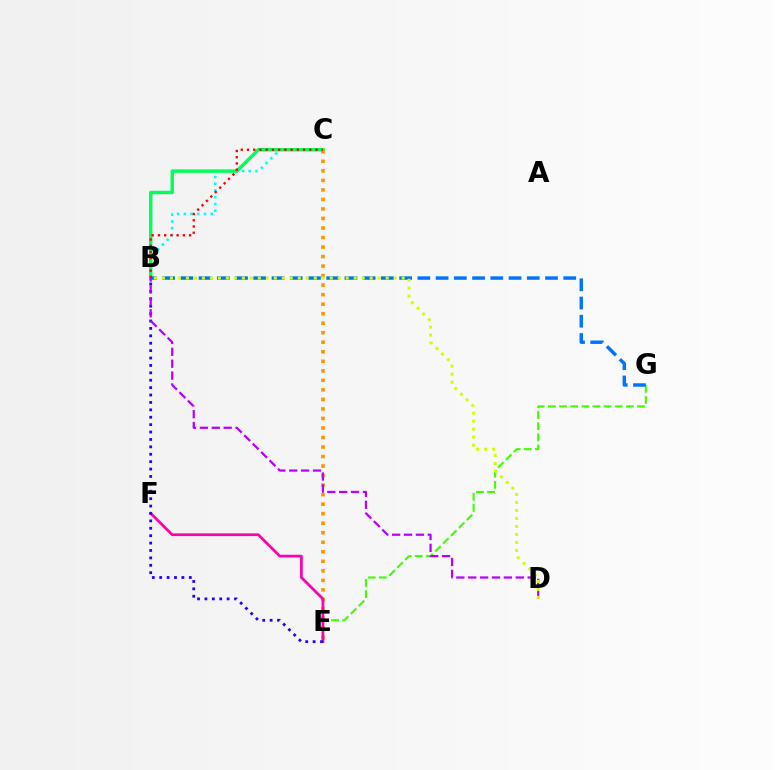{('B', 'C'): [{'color': '#00fff6', 'line_style': 'dotted', 'thickness': 1.83}, {'color': '#00ff5c', 'line_style': 'solid', 'thickness': 2.47}, {'color': '#ff0000', 'line_style': 'dotted', 'thickness': 1.69}], ('E', 'G'): [{'color': '#3dff00', 'line_style': 'dashed', 'thickness': 1.51}], ('C', 'E'): [{'color': '#ff9400', 'line_style': 'dotted', 'thickness': 2.59}], ('E', 'F'): [{'color': '#ff00ac', 'line_style': 'solid', 'thickness': 1.97}], ('B', 'E'): [{'color': '#2500ff', 'line_style': 'dotted', 'thickness': 2.01}], ('B', 'G'): [{'color': '#0074ff', 'line_style': 'dashed', 'thickness': 2.48}], ('B', 'D'): [{'color': '#b900ff', 'line_style': 'dashed', 'thickness': 1.61}, {'color': '#d1ff00', 'line_style': 'dotted', 'thickness': 2.17}]}